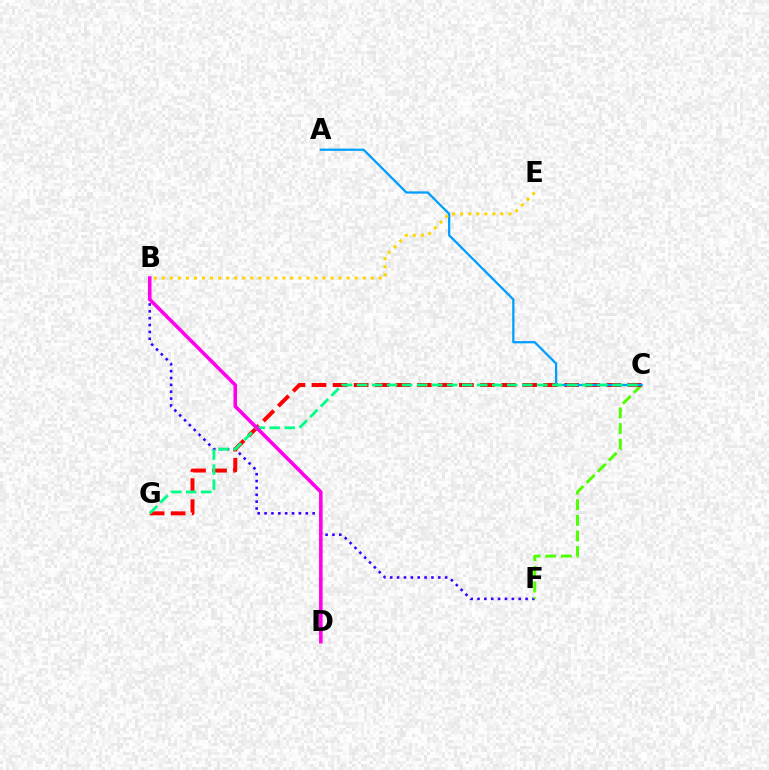{('B', 'F'): [{'color': '#3700ff', 'line_style': 'dotted', 'thickness': 1.87}], ('C', 'F'): [{'color': '#4fff00', 'line_style': 'dashed', 'thickness': 2.13}], ('C', 'G'): [{'color': '#ff0000', 'line_style': 'dashed', 'thickness': 2.86}, {'color': '#00ff86', 'line_style': 'dashed', 'thickness': 2.04}], ('A', 'C'): [{'color': '#009eff', 'line_style': 'solid', 'thickness': 1.63}], ('B', 'D'): [{'color': '#ff00ed', 'line_style': 'solid', 'thickness': 2.57}], ('B', 'E'): [{'color': '#ffd500', 'line_style': 'dotted', 'thickness': 2.18}]}